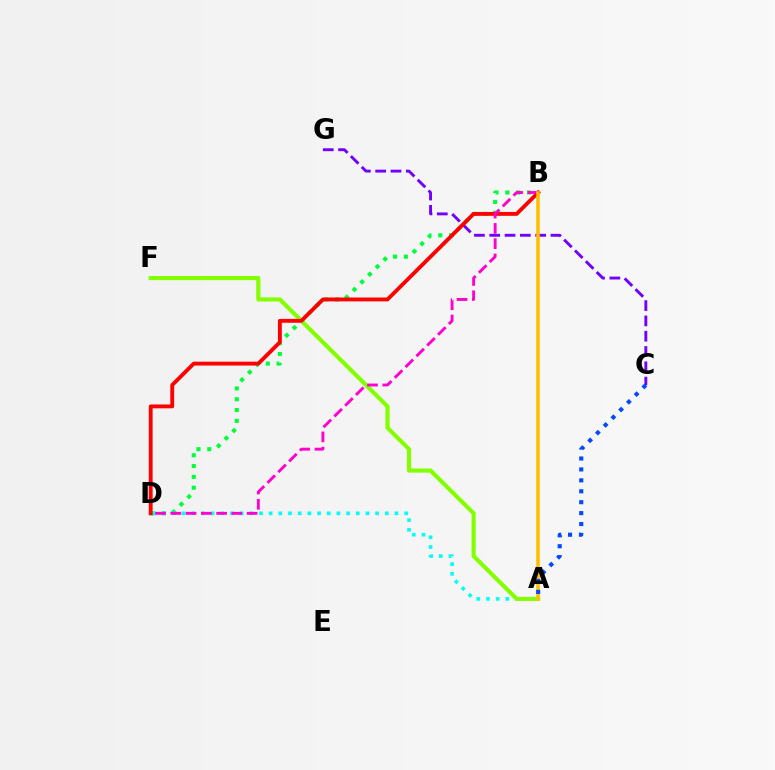{('B', 'D'): [{'color': '#00ff39', 'line_style': 'dotted', 'thickness': 2.94}, {'color': '#ff0000', 'line_style': 'solid', 'thickness': 2.78}, {'color': '#ff00cf', 'line_style': 'dashed', 'thickness': 2.07}], ('A', 'D'): [{'color': '#00fff6', 'line_style': 'dotted', 'thickness': 2.63}], ('C', 'G'): [{'color': '#7200ff', 'line_style': 'dashed', 'thickness': 2.08}], ('A', 'F'): [{'color': '#84ff00', 'line_style': 'solid', 'thickness': 2.98}], ('A', 'B'): [{'color': '#ffbd00', 'line_style': 'solid', 'thickness': 2.57}], ('A', 'C'): [{'color': '#004bff', 'line_style': 'dotted', 'thickness': 2.97}]}